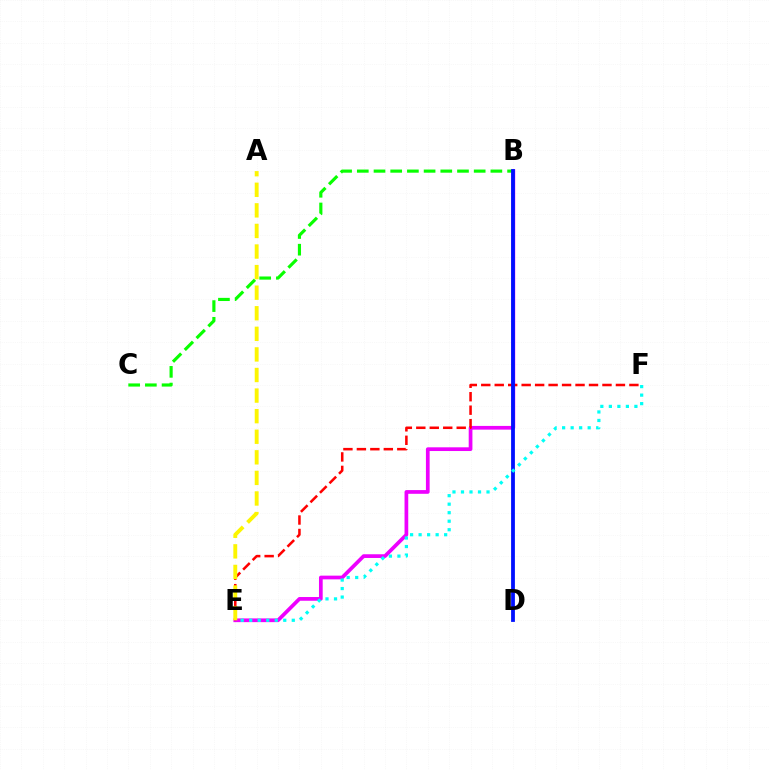{('B', 'E'): [{'color': '#ee00ff', 'line_style': 'solid', 'thickness': 2.67}], ('B', 'C'): [{'color': '#08ff00', 'line_style': 'dashed', 'thickness': 2.27}], ('E', 'F'): [{'color': '#ff0000', 'line_style': 'dashed', 'thickness': 1.83}, {'color': '#00fff6', 'line_style': 'dotted', 'thickness': 2.31}], ('A', 'E'): [{'color': '#fcf500', 'line_style': 'dashed', 'thickness': 2.8}], ('B', 'D'): [{'color': '#0010ff', 'line_style': 'solid', 'thickness': 2.74}]}